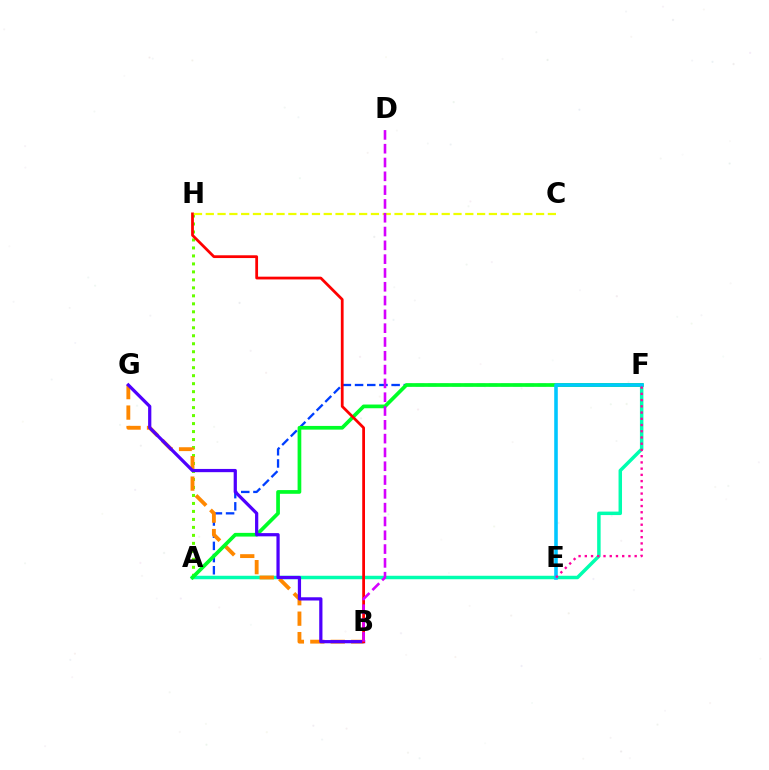{('A', 'F'): [{'color': '#003fff', 'line_style': 'dashed', 'thickness': 1.66}, {'color': '#00ffaf', 'line_style': 'solid', 'thickness': 2.51}, {'color': '#00ff27', 'line_style': 'solid', 'thickness': 2.67}], ('A', 'H'): [{'color': '#66ff00', 'line_style': 'dotted', 'thickness': 2.17}], ('B', 'G'): [{'color': '#ff8800', 'line_style': 'dashed', 'thickness': 2.78}, {'color': '#4f00ff', 'line_style': 'solid', 'thickness': 2.33}], ('E', 'F'): [{'color': '#00c7ff', 'line_style': 'solid', 'thickness': 2.57}, {'color': '#ff00a0', 'line_style': 'dotted', 'thickness': 1.69}], ('B', 'H'): [{'color': '#ff0000', 'line_style': 'solid', 'thickness': 1.99}], ('C', 'H'): [{'color': '#eeff00', 'line_style': 'dashed', 'thickness': 1.6}], ('B', 'D'): [{'color': '#d600ff', 'line_style': 'dashed', 'thickness': 1.88}]}